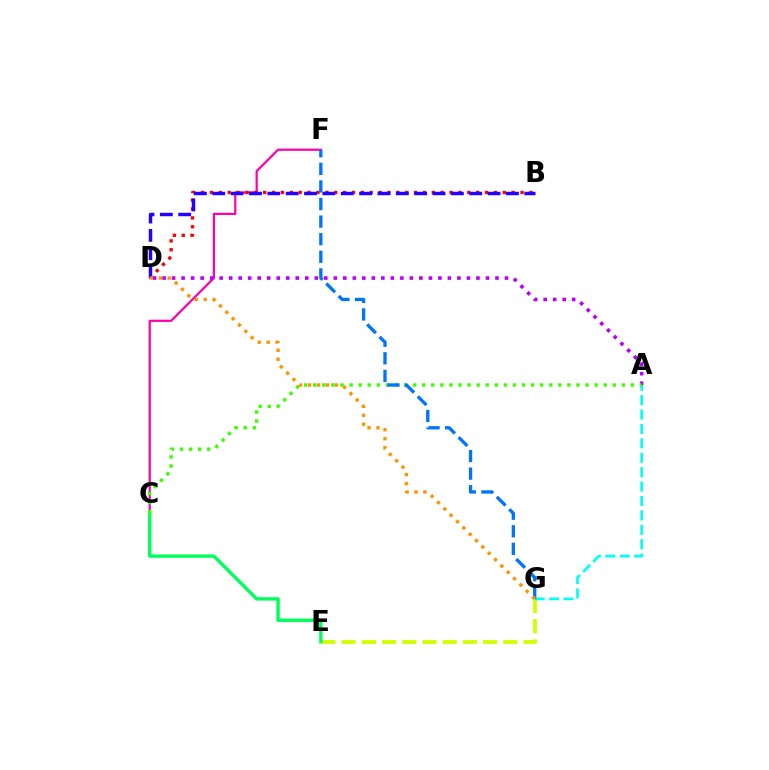{('E', 'G'): [{'color': '#d1ff00', 'line_style': 'dashed', 'thickness': 2.75}], ('C', 'F'): [{'color': '#ff00ac', 'line_style': 'solid', 'thickness': 1.6}], ('A', 'G'): [{'color': '#00fff6', 'line_style': 'dashed', 'thickness': 1.96}], ('B', 'D'): [{'color': '#ff0000', 'line_style': 'dotted', 'thickness': 2.41}, {'color': '#2500ff', 'line_style': 'dashed', 'thickness': 2.49}], ('C', 'E'): [{'color': '#00ff5c', 'line_style': 'solid', 'thickness': 2.43}], ('A', 'D'): [{'color': '#b900ff', 'line_style': 'dotted', 'thickness': 2.58}], ('A', 'C'): [{'color': '#3dff00', 'line_style': 'dotted', 'thickness': 2.47}], ('F', 'G'): [{'color': '#0074ff', 'line_style': 'dashed', 'thickness': 2.39}], ('D', 'G'): [{'color': '#ff9400', 'line_style': 'dotted', 'thickness': 2.44}]}